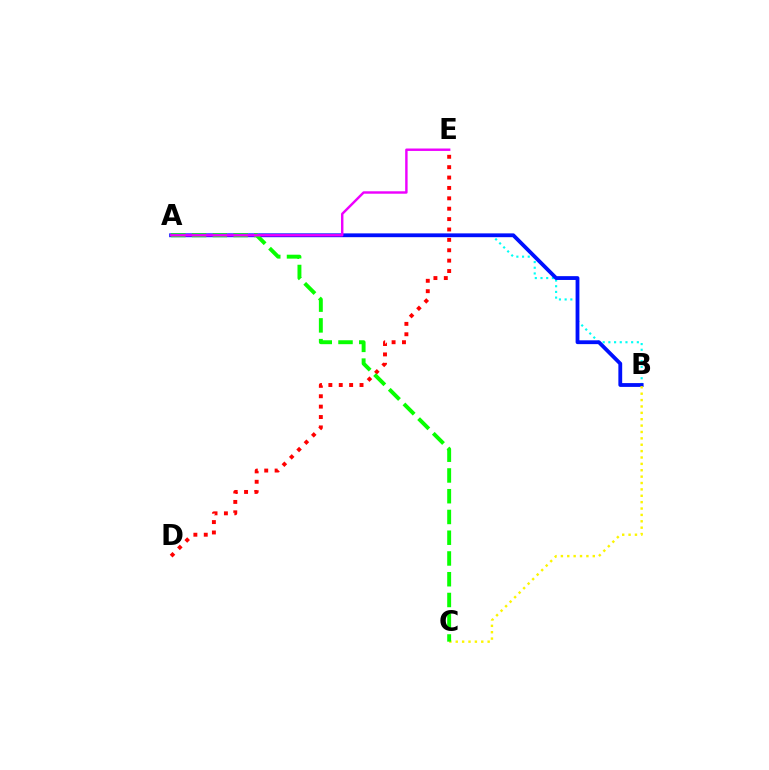{('D', 'E'): [{'color': '#ff0000', 'line_style': 'dotted', 'thickness': 2.82}], ('A', 'B'): [{'color': '#00fff6', 'line_style': 'dotted', 'thickness': 1.55}, {'color': '#0010ff', 'line_style': 'solid', 'thickness': 2.75}], ('B', 'C'): [{'color': '#fcf500', 'line_style': 'dotted', 'thickness': 1.73}], ('A', 'C'): [{'color': '#08ff00', 'line_style': 'dashed', 'thickness': 2.82}], ('A', 'E'): [{'color': '#ee00ff', 'line_style': 'solid', 'thickness': 1.75}]}